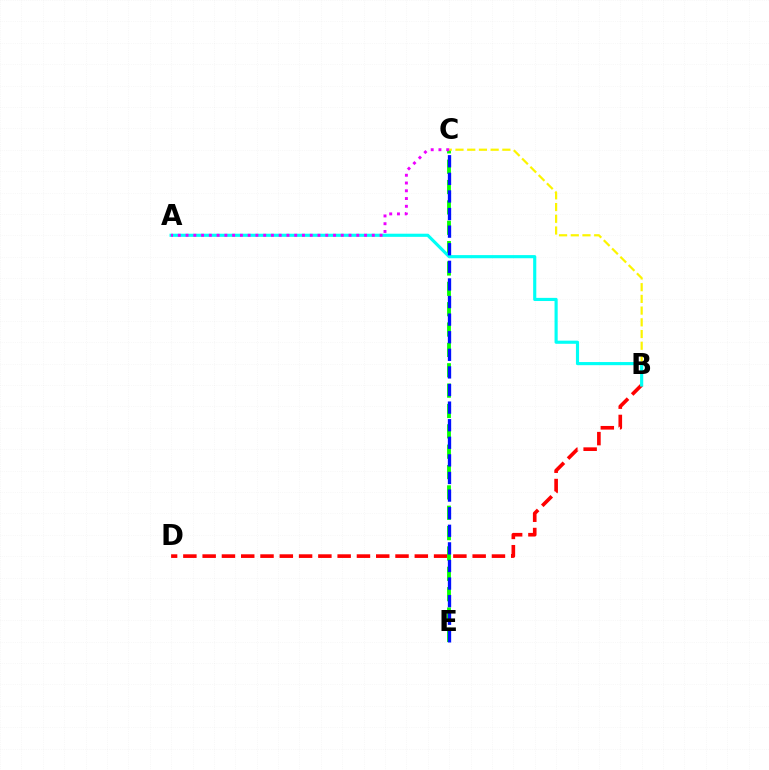{('B', 'D'): [{'color': '#ff0000', 'line_style': 'dashed', 'thickness': 2.62}], ('C', 'E'): [{'color': '#08ff00', 'line_style': 'dashed', 'thickness': 2.77}, {'color': '#0010ff', 'line_style': 'dashed', 'thickness': 2.39}], ('B', 'C'): [{'color': '#fcf500', 'line_style': 'dashed', 'thickness': 1.59}], ('A', 'B'): [{'color': '#00fff6', 'line_style': 'solid', 'thickness': 2.26}], ('A', 'C'): [{'color': '#ee00ff', 'line_style': 'dotted', 'thickness': 2.11}]}